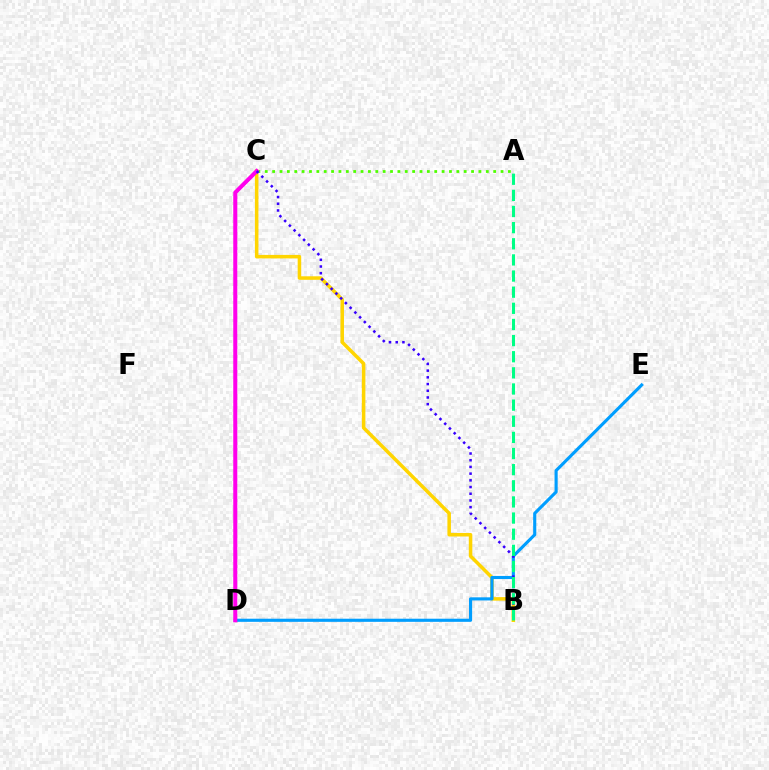{('B', 'C'): [{'color': '#ffd500', 'line_style': 'solid', 'thickness': 2.54}, {'color': '#3700ff', 'line_style': 'dotted', 'thickness': 1.82}], ('C', 'D'): [{'color': '#ff0000', 'line_style': 'solid', 'thickness': 1.79}, {'color': '#ff00ed', 'line_style': 'solid', 'thickness': 2.91}], ('D', 'E'): [{'color': '#009eff', 'line_style': 'solid', 'thickness': 2.24}], ('A', 'C'): [{'color': '#4fff00', 'line_style': 'dotted', 'thickness': 2.0}], ('A', 'B'): [{'color': '#00ff86', 'line_style': 'dashed', 'thickness': 2.19}]}